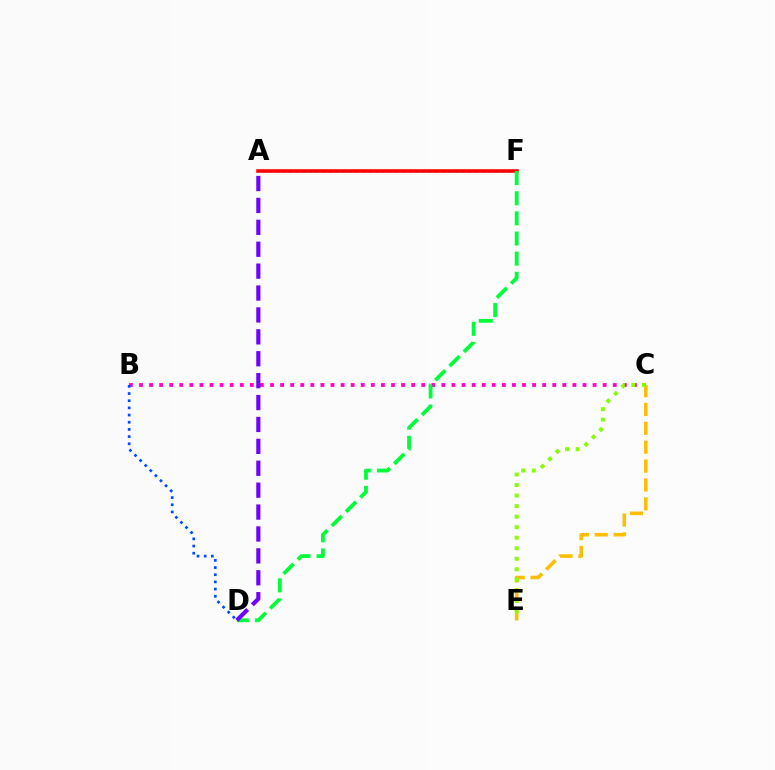{('A', 'F'): [{'color': '#00fff6', 'line_style': 'dotted', 'thickness': 1.8}, {'color': '#ff0000', 'line_style': 'solid', 'thickness': 2.57}], ('B', 'C'): [{'color': '#ff00cf', 'line_style': 'dotted', 'thickness': 2.74}], ('D', 'F'): [{'color': '#00ff39', 'line_style': 'dashed', 'thickness': 2.73}], ('B', 'D'): [{'color': '#004bff', 'line_style': 'dotted', 'thickness': 1.95}], ('C', 'E'): [{'color': '#ffbd00', 'line_style': 'dashed', 'thickness': 2.56}, {'color': '#84ff00', 'line_style': 'dotted', 'thickness': 2.86}], ('A', 'D'): [{'color': '#7200ff', 'line_style': 'dashed', 'thickness': 2.98}]}